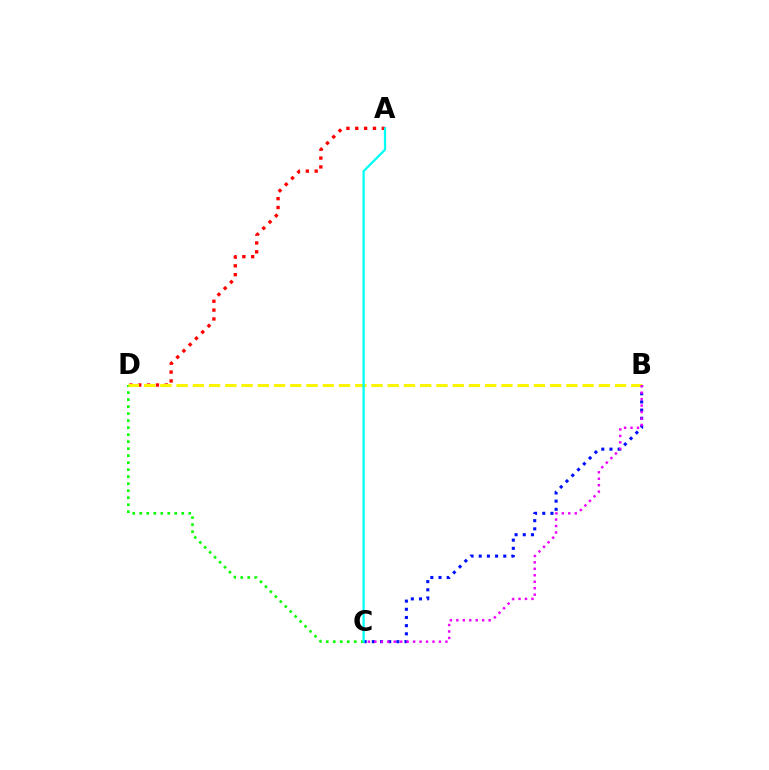{('B', 'C'): [{'color': '#0010ff', 'line_style': 'dotted', 'thickness': 2.22}, {'color': '#ee00ff', 'line_style': 'dotted', 'thickness': 1.76}], ('C', 'D'): [{'color': '#08ff00', 'line_style': 'dotted', 'thickness': 1.9}], ('A', 'D'): [{'color': '#ff0000', 'line_style': 'dotted', 'thickness': 2.41}], ('B', 'D'): [{'color': '#fcf500', 'line_style': 'dashed', 'thickness': 2.21}], ('A', 'C'): [{'color': '#00fff6', 'line_style': 'solid', 'thickness': 1.64}]}